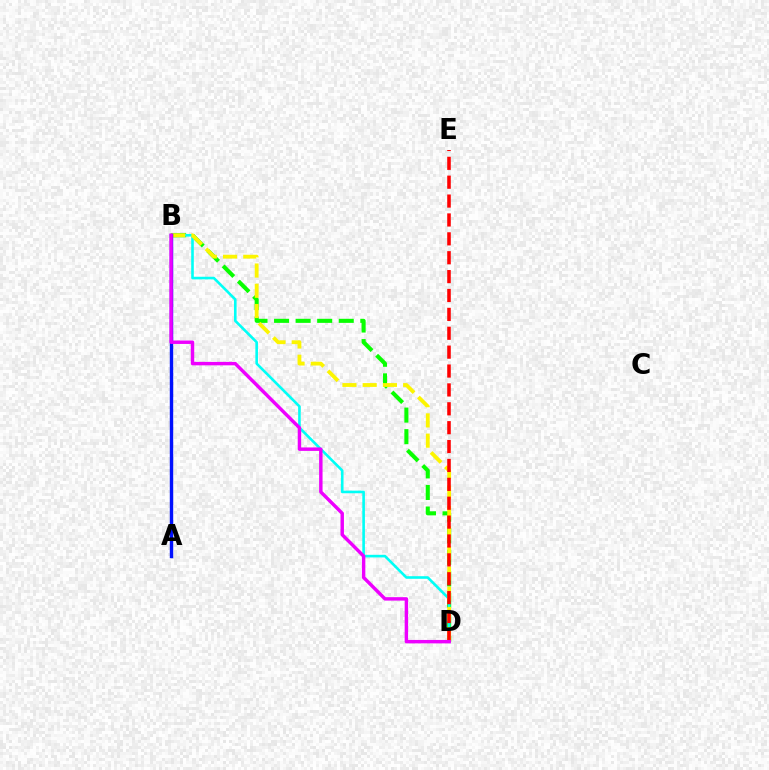{('B', 'D'): [{'color': '#08ff00', 'line_style': 'dashed', 'thickness': 2.93}, {'color': '#00fff6', 'line_style': 'solid', 'thickness': 1.88}, {'color': '#fcf500', 'line_style': 'dashed', 'thickness': 2.75}, {'color': '#ee00ff', 'line_style': 'solid', 'thickness': 2.47}], ('D', 'E'): [{'color': '#ff0000', 'line_style': 'dashed', 'thickness': 2.57}], ('A', 'B'): [{'color': '#0010ff', 'line_style': 'solid', 'thickness': 2.45}]}